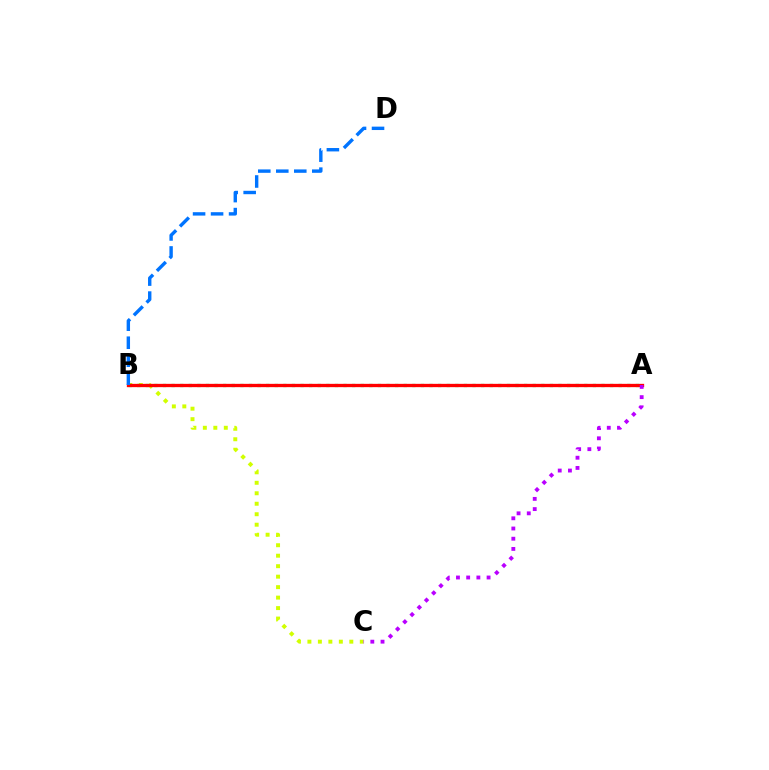{('B', 'C'): [{'color': '#d1ff00', 'line_style': 'dotted', 'thickness': 2.85}], ('A', 'B'): [{'color': '#00ff5c', 'line_style': 'dotted', 'thickness': 2.34}, {'color': '#ff0000', 'line_style': 'solid', 'thickness': 2.39}], ('B', 'D'): [{'color': '#0074ff', 'line_style': 'dashed', 'thickness': 2.45}], ('A', 'C'): [{'color': '#b900ff', 'line_style': 'dotted', 'thickness': 2.77}]}